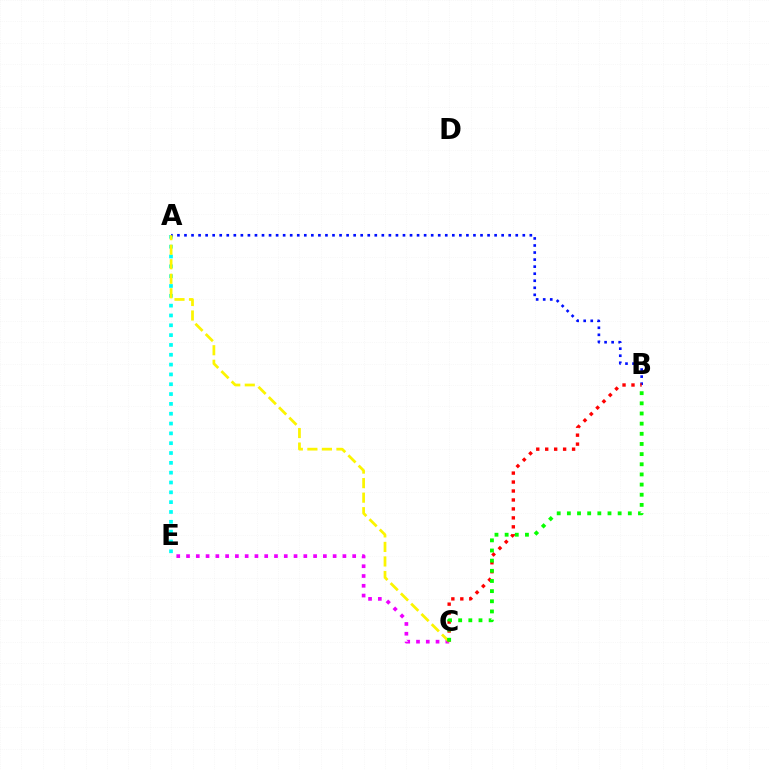{('C', 'E'): [{'color': '#ee00ff', 'line_style': 'dotted', 'thickness': 2.66}], ('A', 'E'): [{'color': '#00fff6', 'line_style': 'dotted', 'thickness': 2.67}], ('A', 'B'): [{'color': '#0010ff', 'line_style': 'dotted', 'thickness': 1.91}], ('A', 'C'): [{'color': '#fcf500', 'line_style': 'dashed', 'thickness': 1.97}], ('B', 'C'): [{'color': '#ff0000', 'line_style': 'dotted', 'thickness': 2.43}, {'color': '#08ff00', 'line_style': 'dotted', 'thickness': 2.76}]}